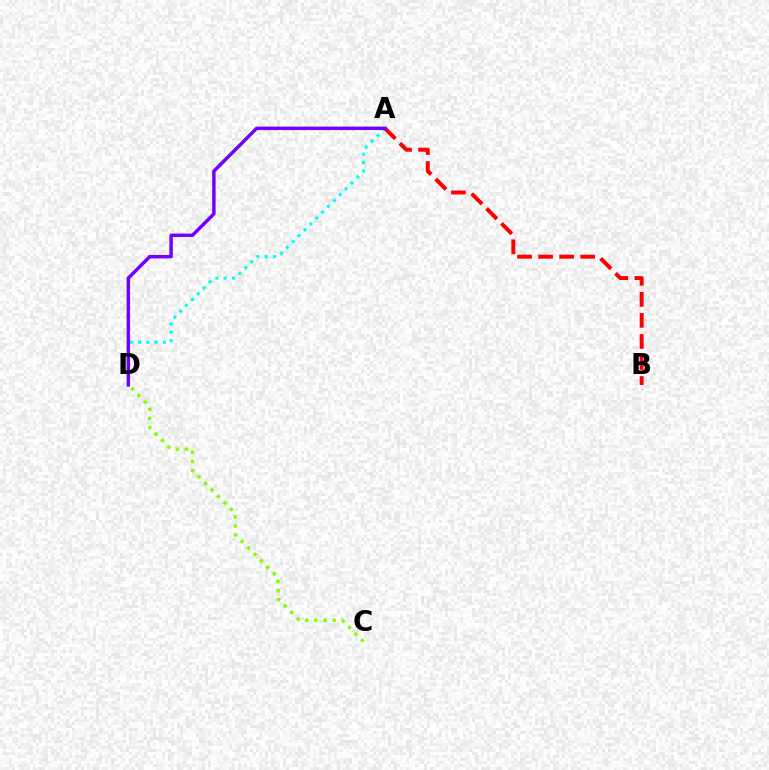{('A', 'D'): [{'color': '#00fff6', 'line_style': 'dotted', 'thickness': 2.26}, {'color': '#7200ff', 'line_style': 'solid', 'thickness': 2.48}], ('A', 'B'): [{'color': '#ff0000', 'line_style': 'dashed', 'thickness': 2.86}], ('C', 'D'): [{'color': '#84ff00', 'line_style': 'dotted', 'thickness': 2.49}]}